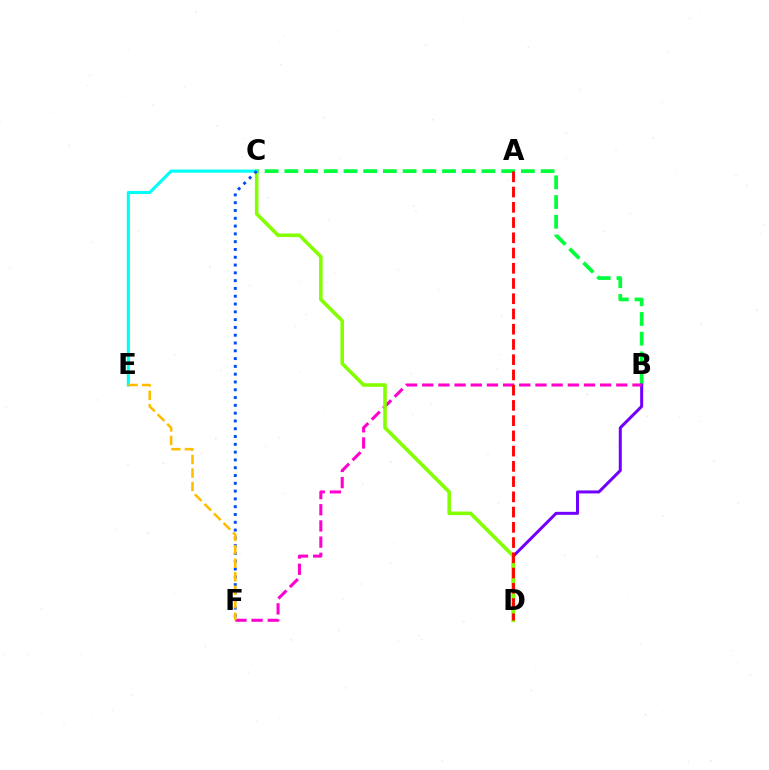{('B', 'C'): [{'color': '#00ff39', 'line_style': 'dashed', 'thickness': 2.68}], ('B', 'D'): [{'color': '#7200ff', 'line_style': 'solid', 'thickness': 2.17}], ('B', 'F'): [{'color': '#ff00cf', 'line_style': 'dashed', 'thickness': 2.2}], ('C', 'D'): [{'color': '#84ff00', 'line_style': 'solid', 'thickness': 2.58}], ('A', 'D'): [{'color': '#ff0000', 'line_style': 'dashed', 'thickness': 2.07}], ('C', 'E'): [{'color': '#00fff6', 'line_style': 'solid', 'thickness': 2.25}], ('C', 'F'): [{'color': '#004bff', 'line_style': 'dotted', 'thickness': 2.12}], ('E', 'F'): [{'color': '#ffbd00', 'line_style': 'dashed', 'thickness': 1.83}]}